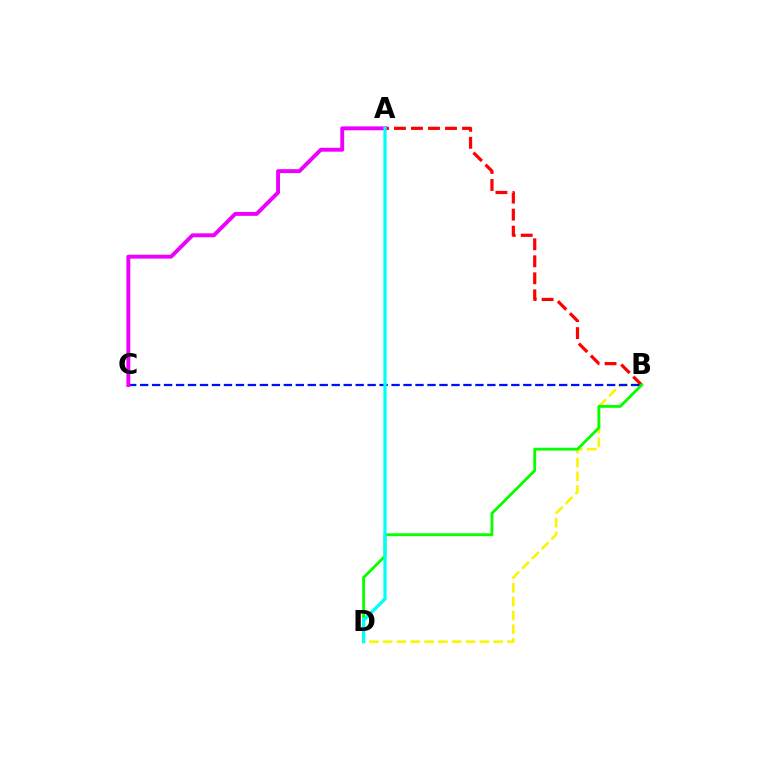{('B', 'D'): [{'color': '#fcf500', 'line_style': 'dashed', 'thickness': 1.88}, {'color': '#08ff00', 'line_style': 'solid', 'thickness': 2.06}], ('A', 'B'): [{'color': '#ff0000', 'line_style': 'dashed', 'thickness': 2.31}], ('B', 'C'): [{'color': '#0010ff', 'line_style': 'dashed', 'thickness': 1.63}], ('A', 'C'): [{'color': '#ee00ff', 'line_style': 'solid', 'thickness': 2.82}], ('A', 'D'): [{'color': '#00fff6', 'line_style': 'solid', 'thickness': 2.33}]}